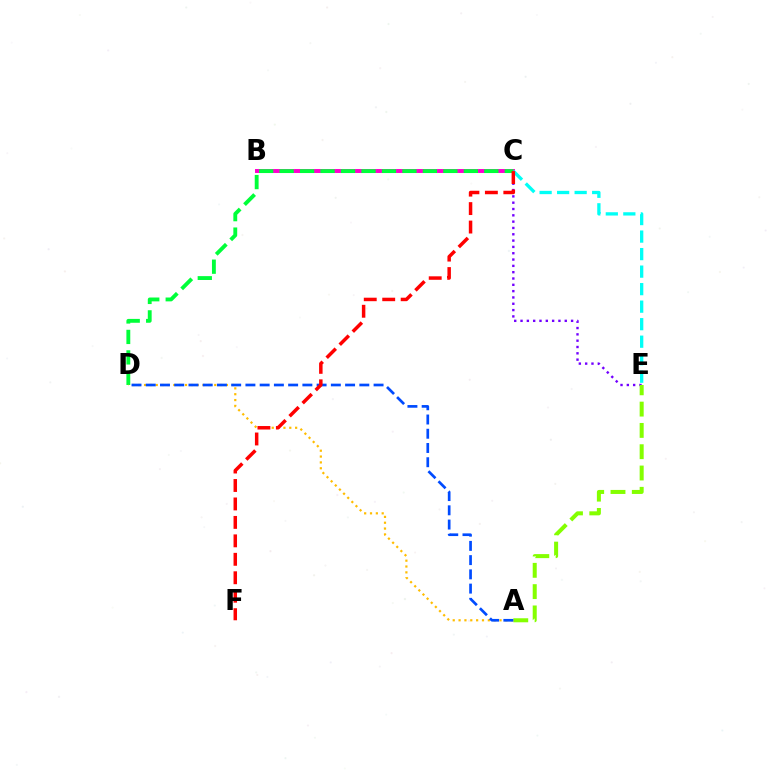{('C', 'E'): [{'color': '#7200ff', 'line_style': 'dotted', 'thickness': 1.72}, {'color': '#00fff6', 'line_style': 'dashed', 'thickness': 2.38}], ('B', 'C'): [{'color': '#ff00cf', 'line_style': 'solid', 'thickness': 2.84}], ('A', 'E'): [{'color': '#84ff00', 'line_style': 'dashed', 'thickness': 2.89}], ('C', 'D'): [{'color': '#00ff39', 'line_style': 'dashed', 'thickness': 2.78}], ('A', 'D'): [{'color': '#ffbd00', 'line_style': 'dotted', 'thickness': 1.59}, {'color': '#004bff', 'line_style': 'dashed', 'thickness': 1.93}], ('C', 'F'): [{'color': '#ff0000', 'line_style': 'dashed', 'thickness': 2.51}]}